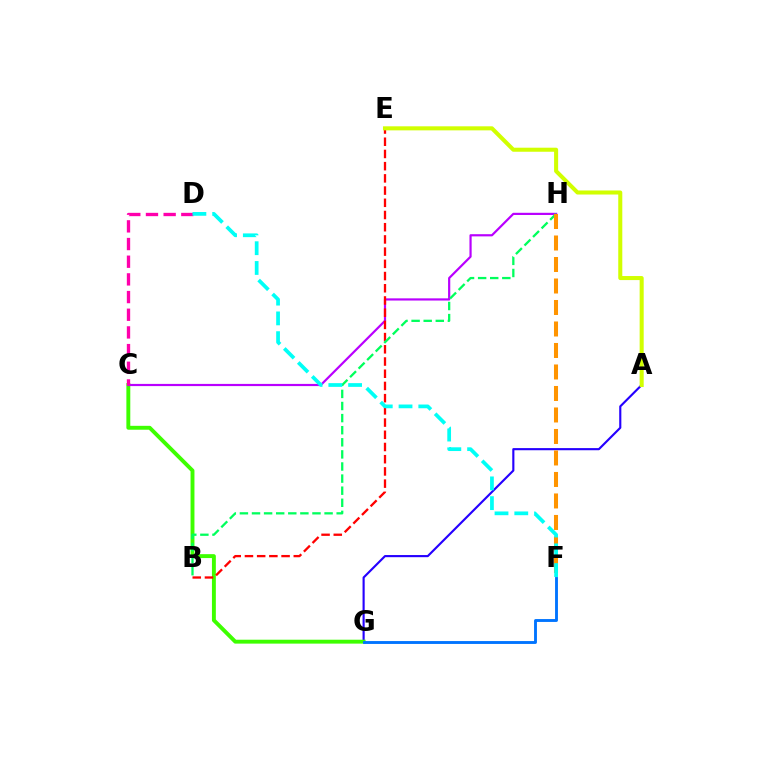{('A', 'G'): [{'color': '#2500ff', 'line_style': 'solid', 'thickness': 1.54}], ('C', 'G'): [{'color': '#3dff00', 'line_style': 'solid', 'thickness': 2.81}], ('C', 'H'): [{'color': '#b900ff', 'line_style': 'solid', 'thickness': 1.58}], ('B', 'E'): [{'color': '#ff0000', 'line_style': 'dashed', 'thickness': 1.66}], ('C', 'D'): [{'color': '#ff00ac', 'line_style': 'dashed', 'thickness': 2.4}], ('A', 'E'): [{'color': '#d1ff00', 'line_style': 'solid', 'thickness': 2.92}], ('B', 'H'): [{'color': '#00ff5c', 'line_style': 'dashed', 'thickness': 1.64}], ('F', 'H'): [{'color': '#ff9400', 'line_style': 'dashed', 'thickness': 2.92}], ('F', 'G'): [{'color': '#0074ff', 'line_style': 'solid', 'thickness': 2.07}], ('D', 'F'): [{'color': '#00fff6', 'line_style': 'dashed', 'thickness': 2.68}]}